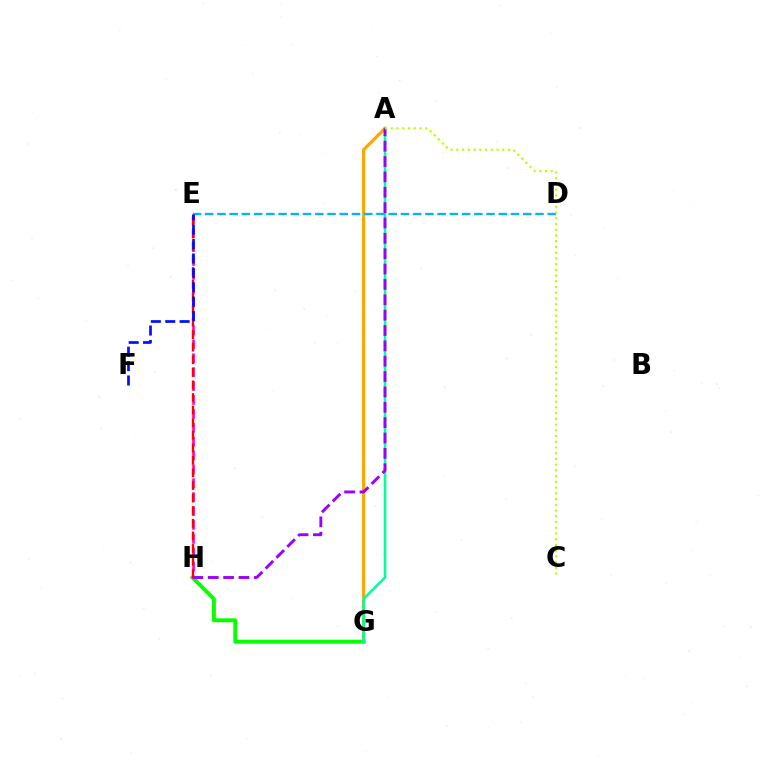{('A', 'G'): [{'color': '#ffa500', 'line_style': 'solid', 'thickness': 2.26}, {'color': '#00ff9d', 'line_style': 'solid', 'thickness': 1.87}], ('G', 'H'): [{'color': '#08ff00', 'line_style': 'solid', 'thickness': 2.84}], ('E', 'H'): [{'color': '#ff00bd', 'line_style': 'dashed', 'thickness': 1.89}, {'color': '#ff0000', 'line_style': 'dashed', 'thickness': 1.71}], ('D', 'E'): [{'color': '#00b5ff', 'line_style': 'dashed', 'thickness': 1.66}], ('A', 'H'): [{'color': '#9b00ff', 'line_style': 'dashed', 'thickness': 2.09}], ('A', 'C'): [{'color': '#b3ff00', 'line_style': 'dotted', 'thickness': 1.56}], ('E', 'F'): [{'color': '#0010ff', 'line_style': 'dashed', 'thickness': 1.95}]}